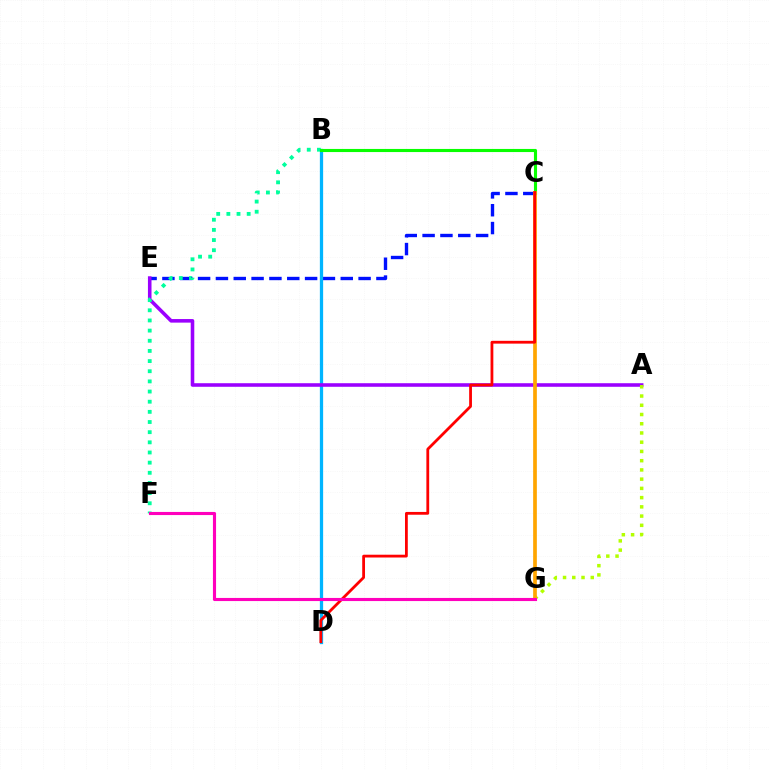{('C', 'E'): [{'color': '#0010ff', 'line_style': 'dashed', 'thickness': 2.42}], ('B', 'D'): [{'color': '#00b5ff', 'line_style': 'solid', 'thickness': 2.35}], ('A', 'E'): [{'color': '#9b00ff', 'line_style': 'solid', 'thickness': 2.57}], ('B', 'F'): [{'color': '#00ff9d', 'line_style': 'dotted', 'thickness': 2.76}], ('B', 'C'): [{'color': '#08ff00', 'line_style': 'solid', 'thickness': 2.24}], ('A', 'G'): [{'color': '#b3ff00', 'line_style': 'dotted', 'thickness': 2.51}], ('C', 'G'): [{'color': '#ffa500', 'line_style': 'solid', 'thickness': 2.66}], ('C', 'D'): [{'color': '#ff0000', 'line_style': 'solid', 'thickness': 2.01}], ('F', 'G'): [{'color': '#ff00bd', 'line_style': 'solid', 'thickness': 2.24}]}